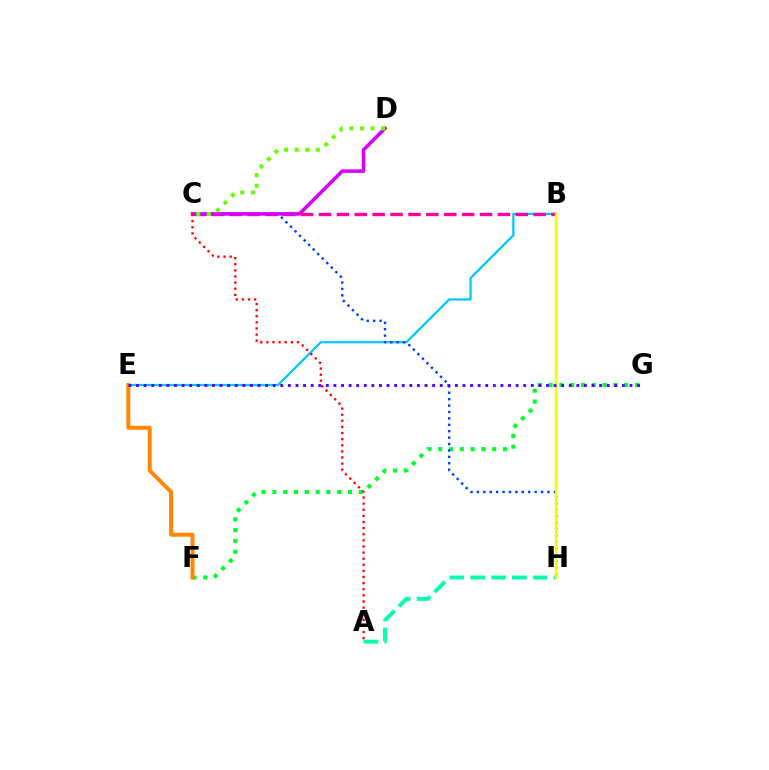{('B', 'E'): [{'color': '#00c7ff', 'line_style': 'solid', 'thickness': 1.6}], ('F', 'G'): [{'color': '#00ff27', 'line_style': 'dotted', 'thickness': 2.93}], ('B', 'C'): [{'color': '#ff00a0', 'line_style': 'dashed', 'thickness': 2.43}], ('C', 'H'): [{'color': '#003fff', 'line_style': 'dotted', 'thickness': 1.74}], ('C', 'D'): [{'color': '#d600ff', 'line_style': 'solid', 'thickness': 2.54}, {'color': '#66ff00', 'line_style': 'dotted', 'thickness': 2.87}], ('A', 'H'): [{'color': '#00ffaf', 'line_style': 'dashed', 'thickness': 2.83}], ('B', 'H'): [{'color': '#eeff00', 'line_style': 'solid', 'thickness': 1.69}], ('E', 'F'): [{'color': '#ff8800', 'line_style': 'solid', 'thickness': 2.86}], ('A', 'C'): [{'color': '#ff0000', 'line_style': 'dotted', 'thickness': 1.66}], ('E', 'G'): [{'color': '#4f00ff', 'line_style': 'dotted', 'thickness': 2.06}]}